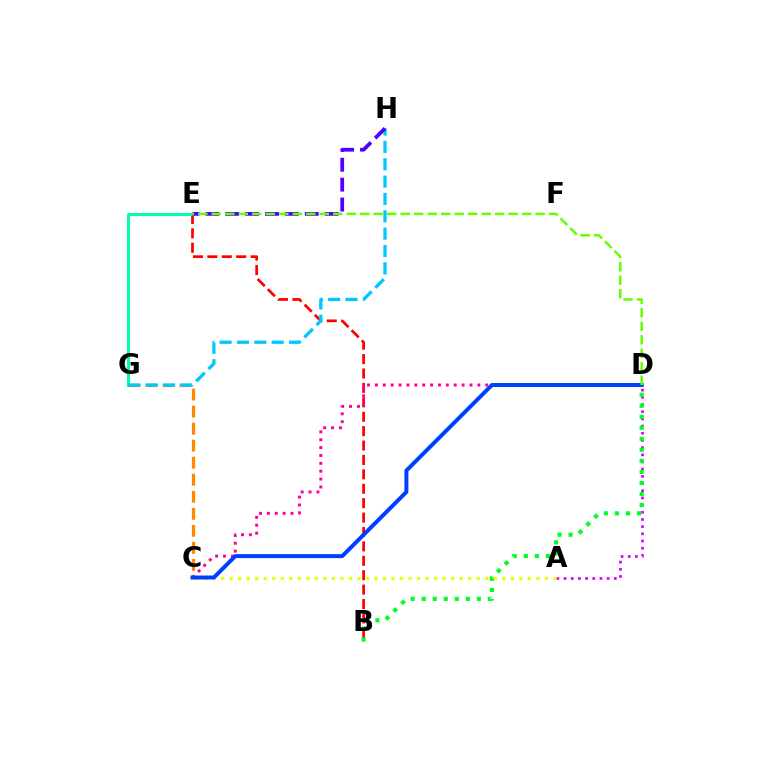{('B', 'E'): [{'color': '#ff0000', 'line_style': 'dashed', 'thickness': 1.96}], ('E', 'G'): [{'color': '#00ffaf', 'line_style': 'solid', 'thickness': 2.14}], ('A', 'D'): [{'color': '#d600ff', 'line_style': 'dotted', 'thickness': 1.95}], ('C', 'G'): [{'color': '#ff8800', 'line_style': 'dashed', 'thickness': 2.31}], ('G', 'H'): [{'color': '#00c7ff', 'line_style': 'dashed', 'thickness': 2.36}], ('B', 'D'): [{'color': '#00ff27', 'line_style': 'dotted', 'thickness': 3.0}], ('A', 'C'): [{'color': '#eeff00', 'line_style': 'dotted', 'thickness': 2.31}], ('E', 'H'): [{'color': '#4f00ff', 'line_style': 'dashed', 'thickness': 2.7}], ('C', 'D'): [{'color': '#ff00a0', 'line_style': 'dotted', 'thickness': 2.14}, {'color': '#003fff', 'line_style': 'solid', 'thickness': 2.87}], ('D', 'E'): [{'color': '#66ff00', 'line_style': 'dashed', 'thickness': 1.83}]}